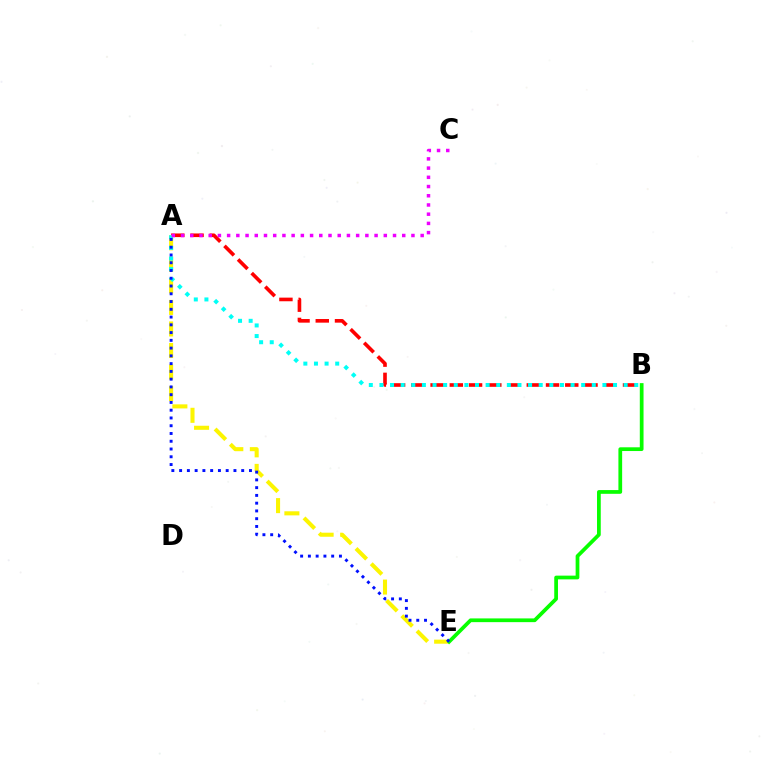{('A', 'B'): [{'color': '#ff0000', 'line_style': 'dashed', 'thickness': 2.61}, {'color': '#00fff6', 'line_style': 'dotted', 'thickness': 2.88}], ('A', 'E'): [{'color': '#fcf500', 'line_style': 'dashed', 'thickness': 2.93}, {'color': '#0010ff', 'line_style': 'dotted', 'thickness': 2.11}], ('A', 'C'): [{'color': '#ee00ff', 'line_style': 'dotted', 'thickness': 2.5}], ('B', 'E'): [{'color': '#08ff00', 'line_style': 'solid', 'thickness': 2.69}]}